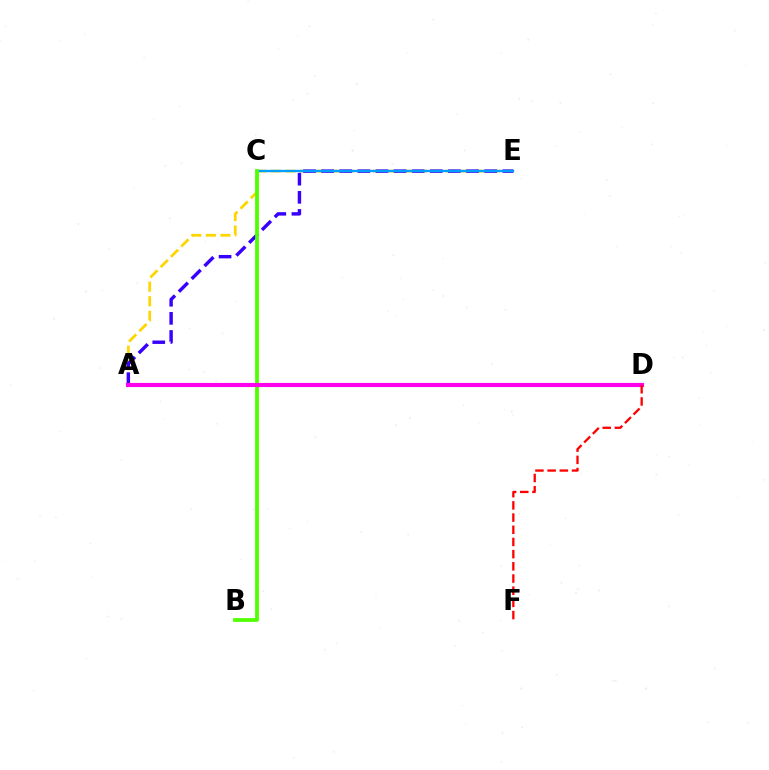{('A', 'E'): [{'color': '#ffd500', 'line_style': 'dashed', 'thickness': 1.98}, {'color': '#3700ff', 'line_style': 'dashed', 'thickness': 2.46}], ('A', 'D'): [{'color': '#00ff86', 'line_style': 'dotted', 'thickness': 1.99}, {'color': '#ff00ed', 'line_style': 'solid', 'thickness': 2.97}], ('C', 'E'): [{'color': '#009eff', 'line_style': 'solid', 'thickness': 1.69}], ('B', 'C'): [{'color': '#4fff00', 'line_style': 'solid', 'thickness': 2.72}], ('D', 'F'): [{'color': '#ff0000', 'line_style': 'dashed', 'thickness': 1.66}]}